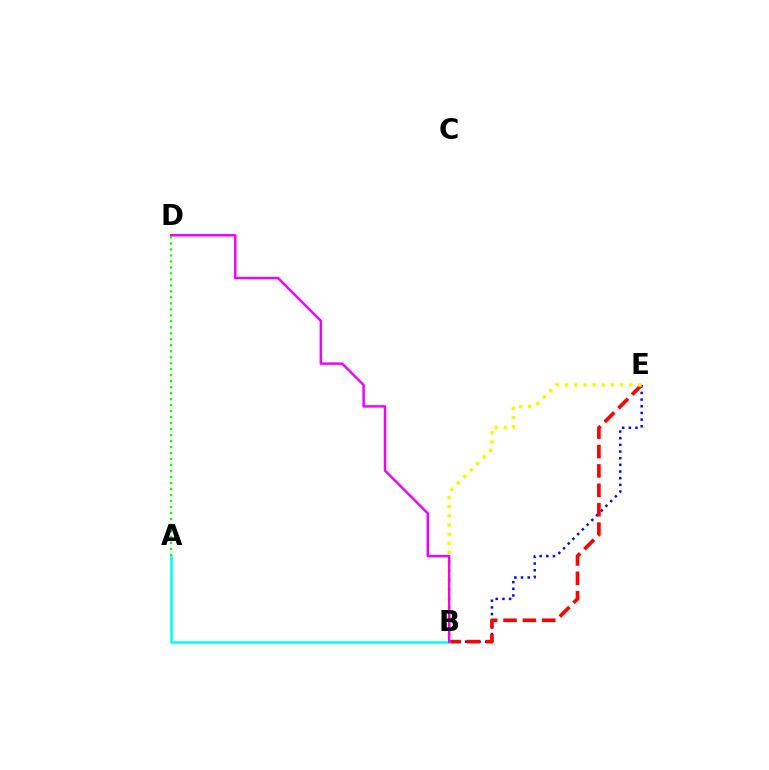{('B', 'E'): [{'color': '#0010ff', 'line_style': 'dotted', 'thickness': 1.81}, {'color': '#ff0000', 'line_style': 'dashed', 'thickness': 2.63}, {'color': '#fcf500', 'line_style': 'dotted', 'thickness': 2.49}], ('A', 'B'): [{'color': '#00fff6', 'line_style': 'solid', 'thickness': 1.84}], ('B', 'D'): [{'color': '#ee00ff', 'line_style': 'solid', 'thickness': 1.76}], ('A', 'D'): [{'color': '#08ff00', 'line_style': 'dotted', 'thickness': 1.63}]}